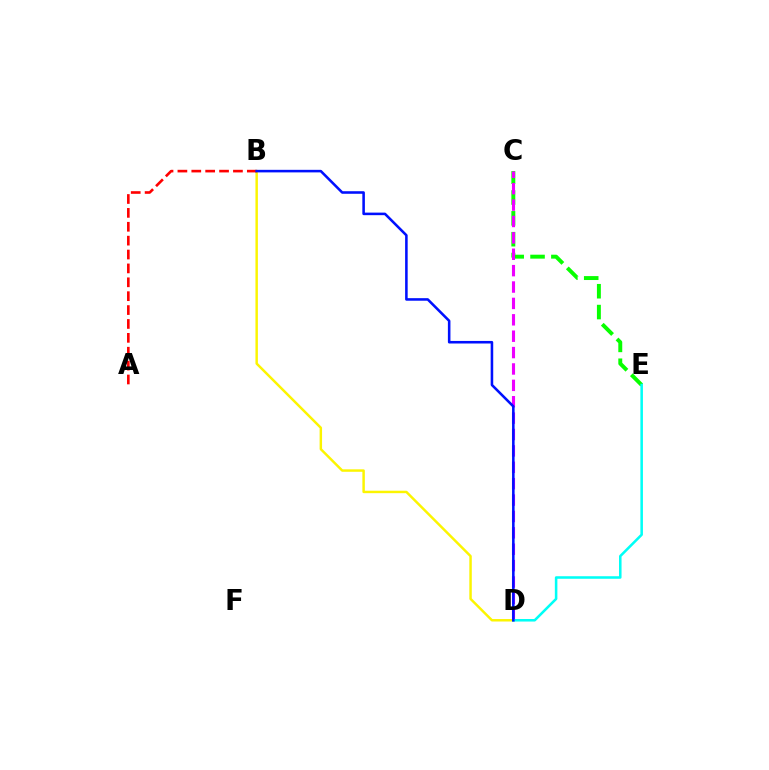{('B', 'D'): [{'color': '#fcf500', 'line_style': 'solid', 'thickness': 1.77}, {'color': '#0010ff', 'line_style': 'solid', 'thickness': 1.84}], ('C', 'E'): [{'color': '#08ff00', 'line_style': 'dashed', 'thickness': 2.83}], ('C', 'D'): [{'color': '#ee00ff', 'line_style': 'dashed', 'thickness': 2.23}], ('A', 'B'): [{'color': '#ff0000', 'line_style': 'dashed', 'thickness': 1.89}], ('D', 'E'): [{'color': '#00fff6', 'line_style': 'solid', 'thickness': 1.83}]}